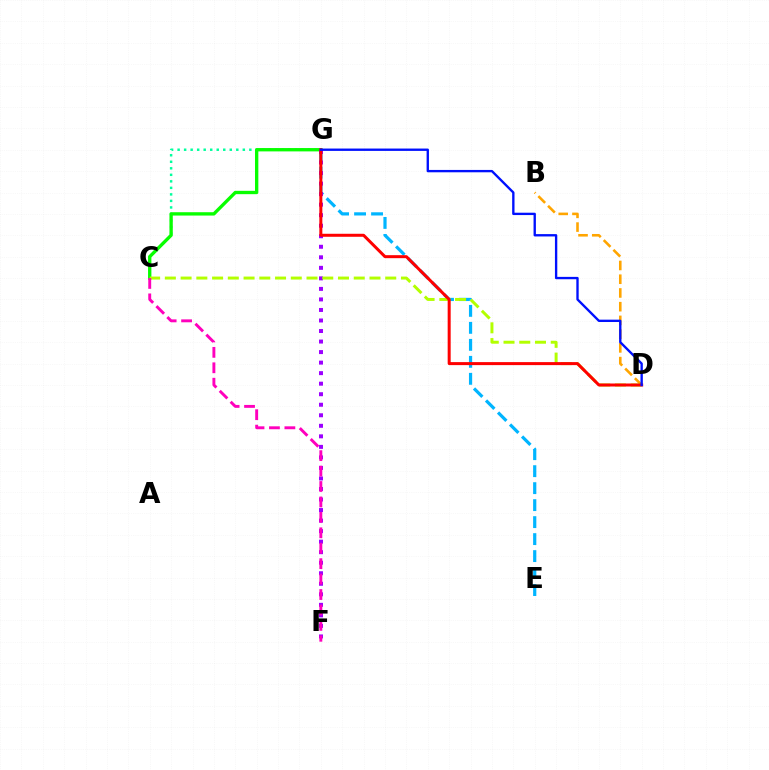{('C', 'G'): [{'color': '#00ff9d', 'line_style': 'dotted', 'thickness': 1.77}, {'color': '#08ff00', 'line_style': 'solid', 'thickness': 2.4}], ('B', 'D'): [{'color': '#ffa500', 'line_style': 'dashed', 'thickness': 1.87}], ('E', 'G'): [{'color': '#00b5ff', 'line_style': 'dashed', 'thickness': 2.31}], ('F', 'G'): [{'color': '#9b00ff', 'line_style': 'dotted', 'thickness': 2.86}], ('C', 'D'): [{'color': '#b3ff00', 'line_style': 'dashed', 'thickness': 2.14}], ('D', 'G'): [{'color': '#ff0000', 'line_style': 'solid', 'thickness': 2.17}, {'color': '#0010ff', 'line_style': 'solid', 'thickness': 1.7}], ('C', 'F'): [{'color': '#ff00bd', 'line_style': 'dashed', 'thickness': 2.1}]}